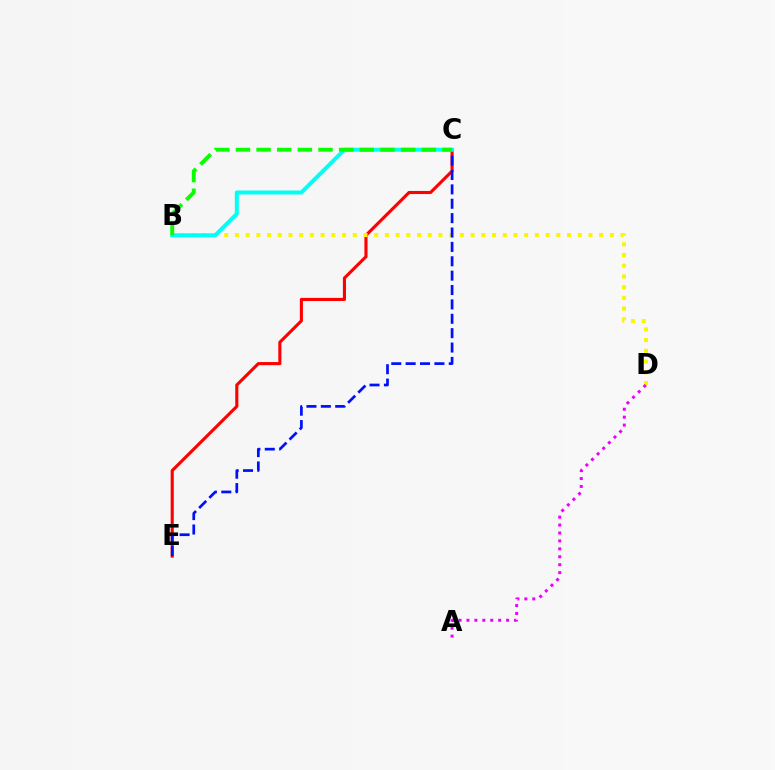{('C', 'E'): [{'color': '#ff0000', 'line_style': 'solid', 'thickness': 2.24}, {'color': '#0010ff', 'line_style': 'dashed', 'thickness': 1.95}], ('B', 'D'): [{'color': '#fcf500', 'line_style': 'dotted', 'thickness': 2.91}], ('A', 'D'): [{'color': '#ee00ff', 'line_style': 'dotted', 'thickness': 2.15}], ('B', 'C'): [{'color': '#00fff6', 'line_style': 'solid', 'thickness': 2.88}, {'color': '#08ff00', 'line_style': 'dashed', 'thickness': 2.81}]}